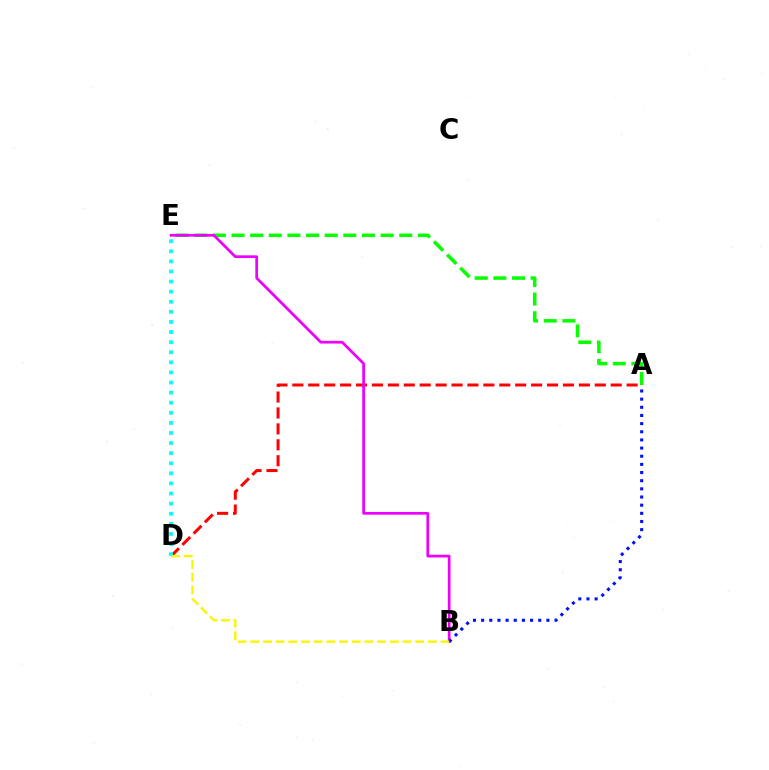{('A', 'D'): [{'color': '#ff0000', 'line_style': 'dashed', 'thickness': 2.16}], ('D', 'E'): [{'color': '#00fff6', 'line_style': 'dotted', 'thickness': 2.74}], ('A', 'E'): [{'color': '#08ff00', 'line_style': 'dashed', 'thickness': 2.53}], ('B', 'E'): [{'color': '#ee00ff', 'line_style': 'solid', 'thickness': 1.95}], ('A', 'B'): [{'color': '#0010ff', 'line_style': 'dotted', 'thickness': 2.22}], ('B', 'D'): [{'color': '#fcf500', 'line_style': 'dashed', 'thickness': 1.72}]}